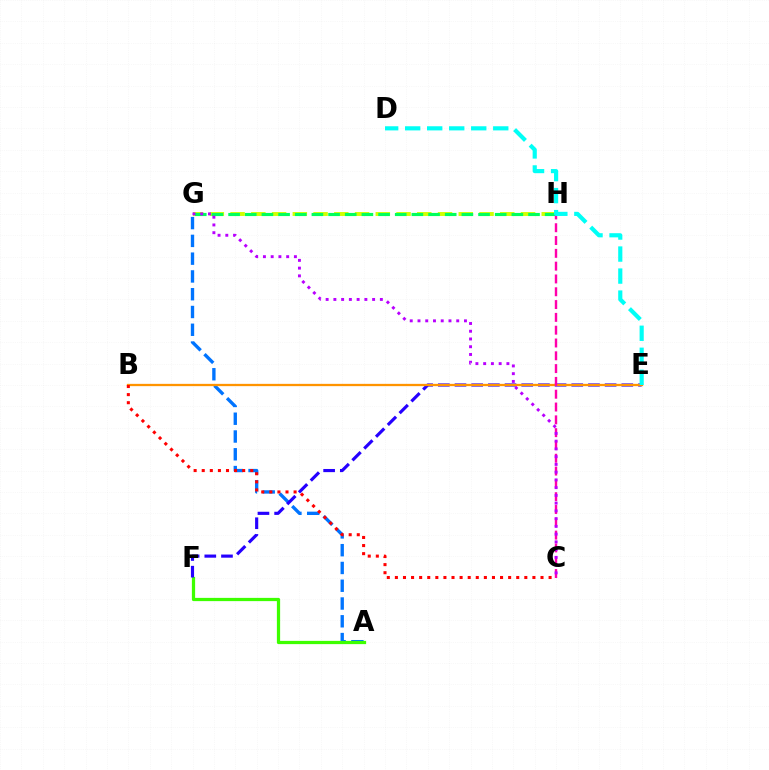{('A', 'G'): [{'color': '#0074ff', 'line_style': 'dashed', 'thickness': 2.42}], ('A', 'F'): [{'color': '#3dff00', 'line_style': 'solid', 'thickness': 2.33}], ('G', 'H'): [{'color': '#d1ff00', 'line_style': 'dashed', 'thickness': 2.82}, {'color': '#00ff5c', 'line_style': 'dashed', 'thickness': 2.26}], ('E', 'F'): [{'color': '#2500ff', 'line_style': 'dashed', 'thickness': 2.27}], ('B', 'E'): [{'color': '#ff9400', 'line_style': 'solid', 'thickness': 1.64}], ('C', 'H'): [{'color': '#ff00ac', 'line_style': 'dashed', 'thickness': 1.74}], ('D', 'E'): [{'color': '#00fff6', 'line_style': 'dashed', 'thickness': 2.99}], ('C', 'G'): [{'color': '#b900ff', 'line_style': 'dotted', 'thickness': 2.1}], ('B', 'C'): [{'color': '#ff0000', 'line_style': 'dotted', 'thickness': 2.2}]}